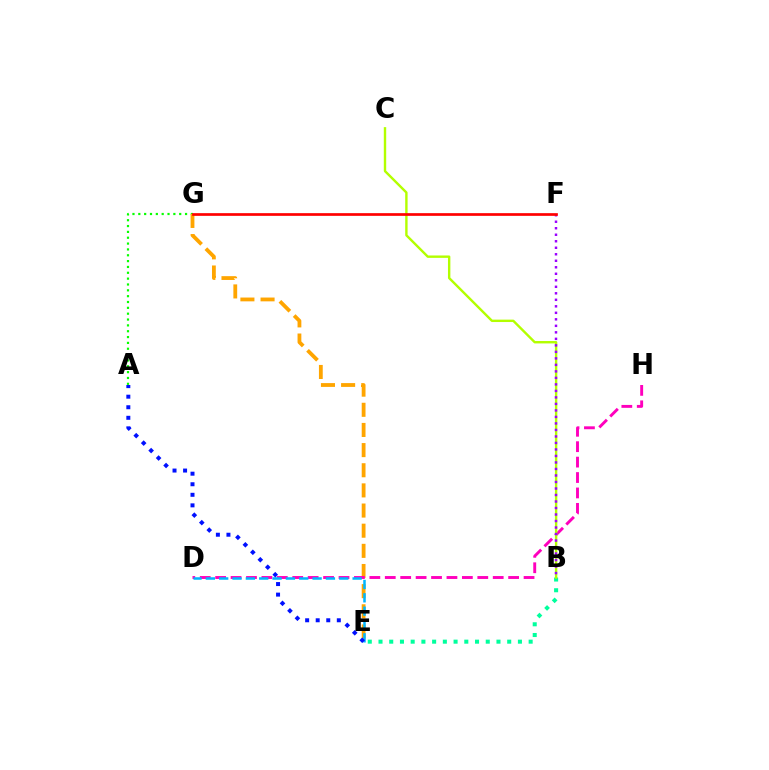{('B', 'E'): [{'color': '#00ff9d', 'line_style': 'dotted', 'thickness': 2.91}], ('A', 'G'): [{'color': '#08ff00', 'line_style': 'dotted', 'thickness': 1.59}], ('E', 'G'): [{'color': '#ffa500', 'line_style': 'dashed', 'thickness': 2.74}], ('D', 'H'): [{'color': '#ff00bd', 'line_style': 'dashed', 'thickness': 2.09}], ('D', 'E'): [{'color': '#00b5ff', 'line_style': 'dashed', 'thickness': 1.81}], ('B', 'C'): [{'color': '#b3ff00', 'line_style': 'solid', 'thickness': 1.73}], ('A', 'E'): [{'color': '#0010ff', 'line_style': 'dotted', 'thickness': 2.87}], ('B', 'F'): [{'color': '#9b00ff', 'line_style': 'dotted', 'thickness': 1.77}], ('F', 'G'): [{'color': '#ff0000', 'line_style': 'solid', 'thickness': 1.94}]}